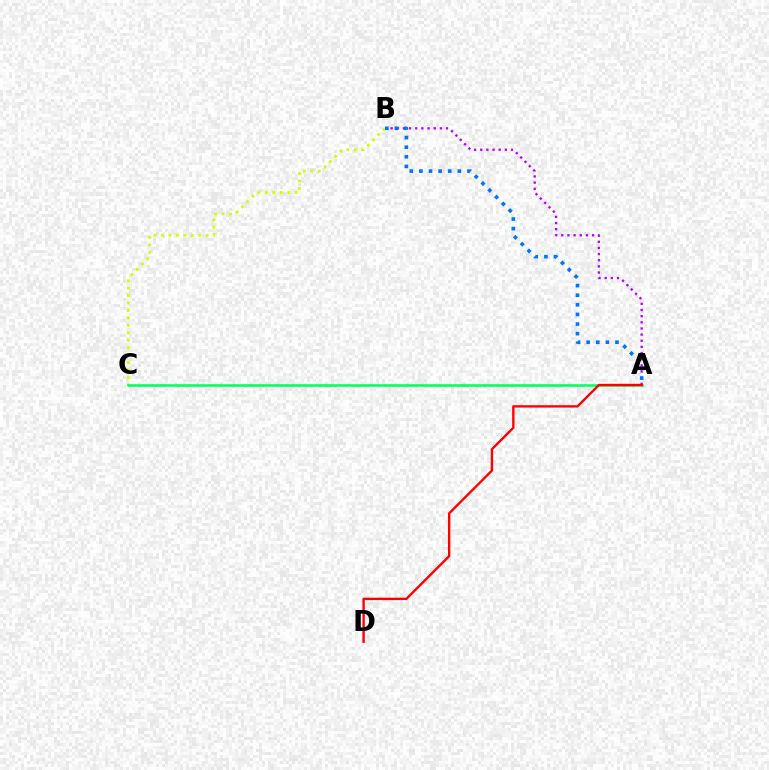{('B', 'C'): [{'color': '#d1ff00', 'line_style': 'dotted', 'thickness': 2.02}], ('A', 'C'): [{'color': '#00ff5c', 'line_style': 'solid', 'thickness': 1.82}], ('A', 'B'): [{'color': '#b900ff', 'line_style': 'dotted', 'thickness': 1.67}, {'color': '#0074ff', 'line_style': 'dotted', 'thickness': 2.61}], ('A', 'D'): [{'color': '#ff0000', 'line_style': 'solid', 'thickness': 1.7}]}